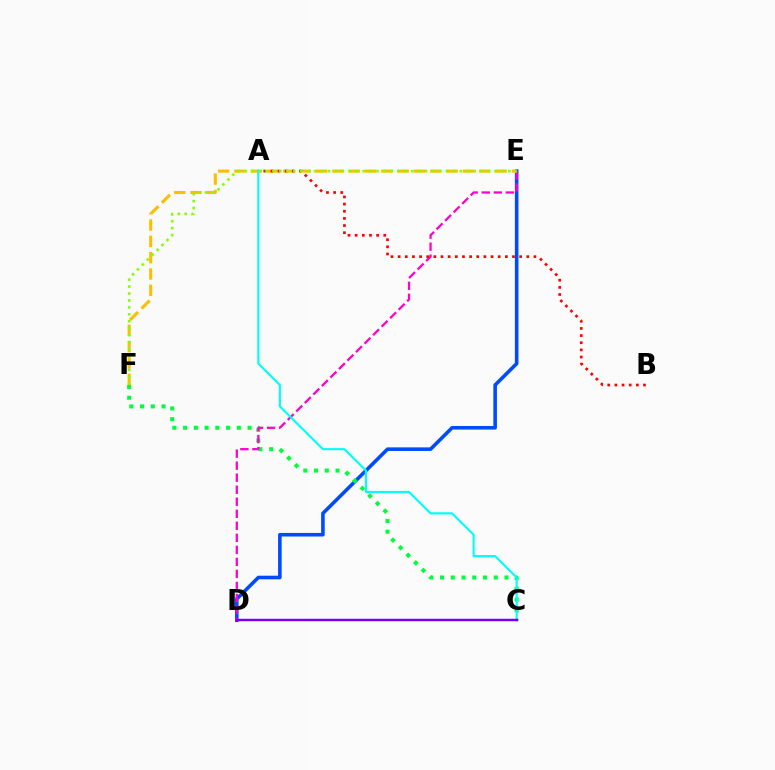{('D', 'E'): [{'color': '#004bff', 'line_style': 'solid', 'thickness': 2.58}, {'color': '#ff00cf', 'line_style': 'dashed', 'thickness': 1.63}], ('C', 'F'): [{'color': '#00ff39', 'line_style': 'dotted', 'thickness': 2.92}], ('E', 'F'): [{'color': '#ffbd00', 'line_style': 'dashed', 'thickness': 2.22}, {'color': '#84ff00', 'line_style': 'dotted', 'thickness': 1.89}], ('A', 'B'): [{'color': '#ff0000', 'line_style': 'dotted', 'thickness': 1.94}], ('A', 'C'): [{'color': '#00fff6', 'line_style': 'solid', 'thickness': 1.53}], ('C', 'D'): [{'color': '#7200ff', 'line_style': 'solid', 'thickness': 1.78}]}